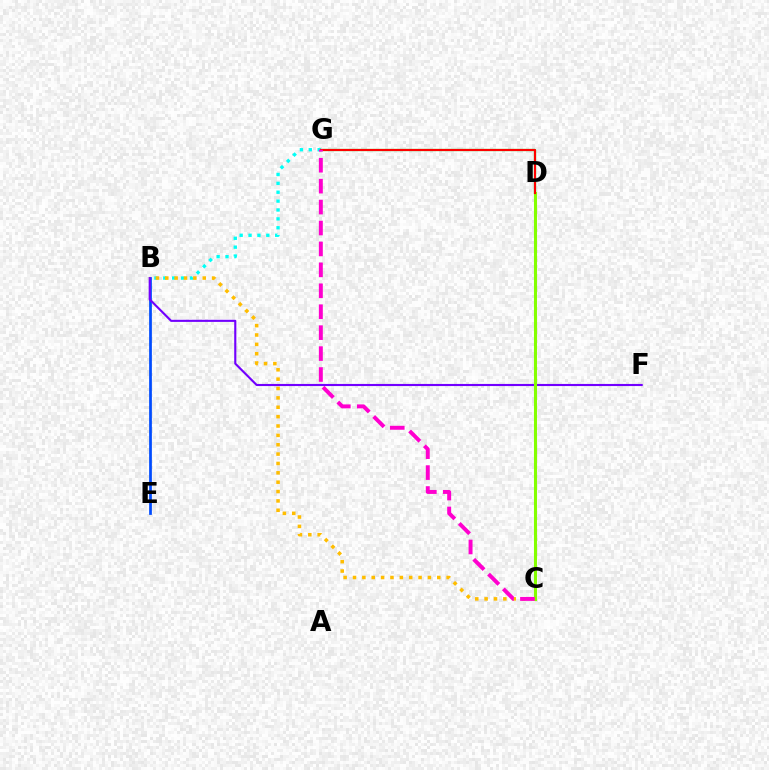{('B', 'E'): [{'color': '#004bff', 'line_style': 'solid', 'thickness': 1.97}], ('B', 'G'): [{'color': '#00fff6', 'line_style': 'dotted', 'thickness': 2.41}], ('B', 'F'): [{'color': '#7200ff', 'line_style': 'solid', 'thickness': 1.53}], ('D', 'G'): [{'color': '#00ff39', 'line_style': 'solid', 'thickness': 1.61}, {'color': '#ff0000', 'line_style': 'solid', 'thickness': 1.55}], ('C', 'D'): [{'color': '#84ff00', 'line_style': 'solid', 'thickness': 2.21}], ('B', 'C'): [{'color': '#ffbd00', 'line_style': 'dotted', 'thickness': 2.54}], ('C', 'G'): [{'color': '#ff00cf', 'line_style': 'dashed', 'thickness': 2.84}]}